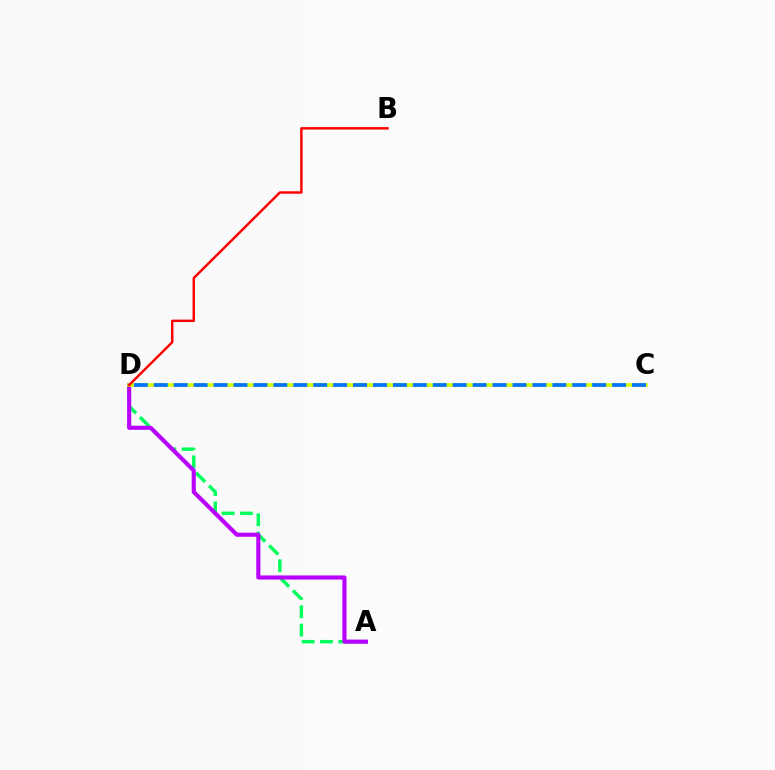{('A', 'D'): [{'color': '#00ff5c', 'line_style': 'dashed', 'thickness': 2.49}, {'color': '#b900ff', 'line_style': 'solid', 'thickness': 2.97}], ('C', 'D'): [{'color': '#d1ff00', 'line_style': 'solid', 'thickness': 2.62}, {'color': '#0074ff', 'line_style': 'dashed', 'thickness': 2.71}], ('B', 'D'): [{'color': '#ff0000', 'line_style': 'solid', 'thickness': 1.75}]}